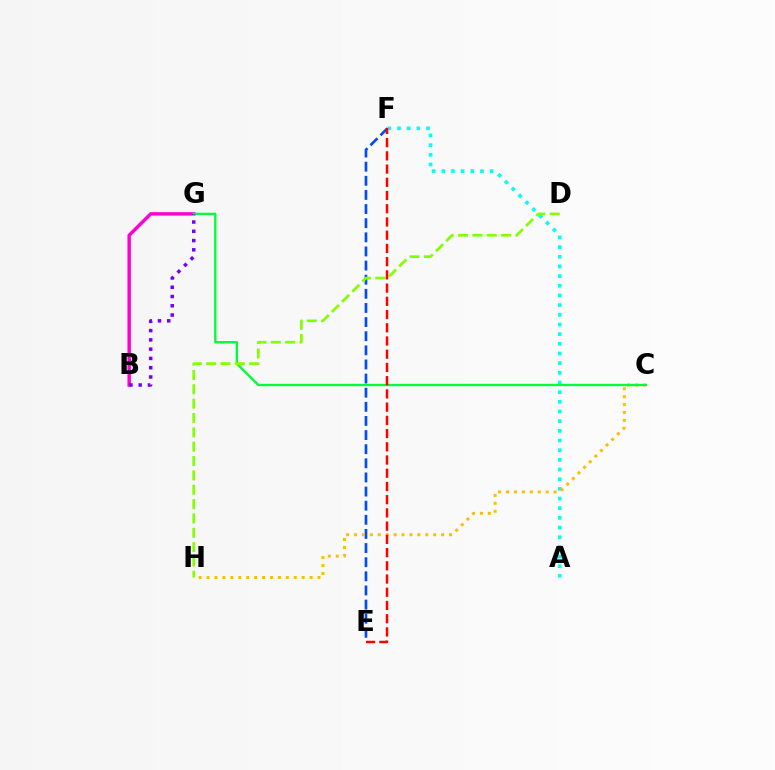{('E', 'F'): [{'color': '#004bff', 'line_style': 'dashed', 'thickness': 1.92}, {'color': '#ff0000', 'line_style': 'dashed', 'thickness': 1.8}], ('B', 'G'): [{'color': '#ff00cf', 'line_style': 'solid', 'thickness': 2.48}, {'color': '#7200ff', 'line_style': 'dotted', 'thickness': 2.52}], ('A', 'F'): [{'color': '#00fff6', 'line_style': 'dotted', 'thickness': 2.63}], ('C', 'H'): [{'color': '#ffbd00', 'line_style': 'dotted', 'thickness': 2.15}], ('C', 'G'): [{'color': '#00ff39', 'line_style': 'solid', 'thickness': 1.7}], ('D', 'H'): [{'color': '#84ff00', 'line_style': 'dashed', 'thickness': 1.95}]}